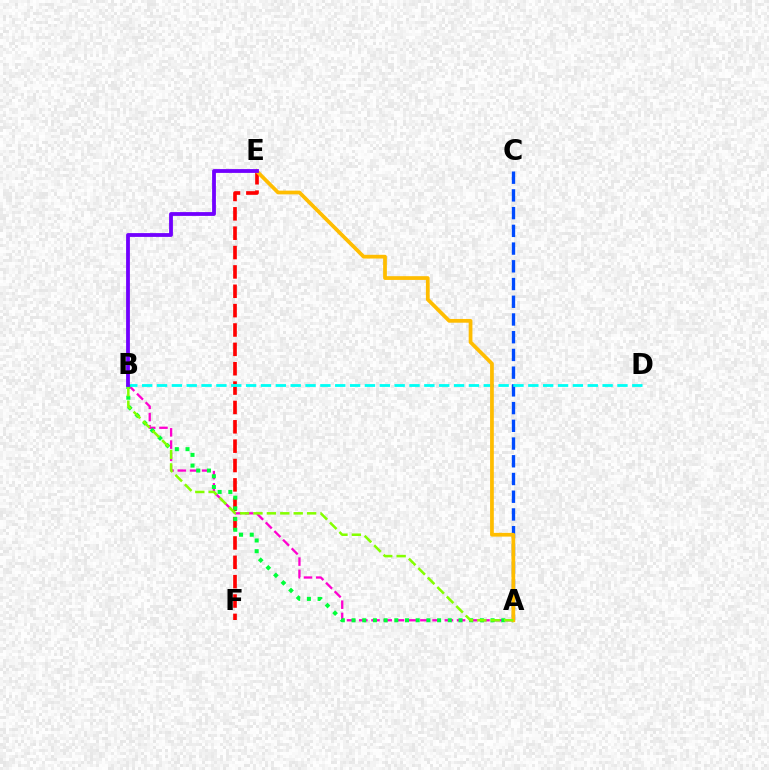{('E', 'F'): [{'color': '#ff0000', 'line_style': 'dashed', 'thickness': 2.63}], ('A', 'B'): [{'color': '#ff00cf', 'line_style': 'dashed', 'thickness': 1.66}, {'color': '#00ff39', 'line_style': 'dotted', 'thickness': 2.91}, {'color': '#84ff00', 'line_style': 'dashed', 'thickness': 1.82}], ('A', 'C'): [{'color': '#004bff', 'line_style': 'dashed', 'thickness': 2.41}], ('B', 'D'): [{'color': '#00fff6', 'line_style': 'dashed', 'thickness': 2.02}], ('A', 'E'): [{'color': '#ffbd00', 'line_style': 'solid', 'thickness': 2.69}], ('B', 'E'): [{'color': '#7200ff', 'line_style': 'solid', 'thickness': 2.73}]}